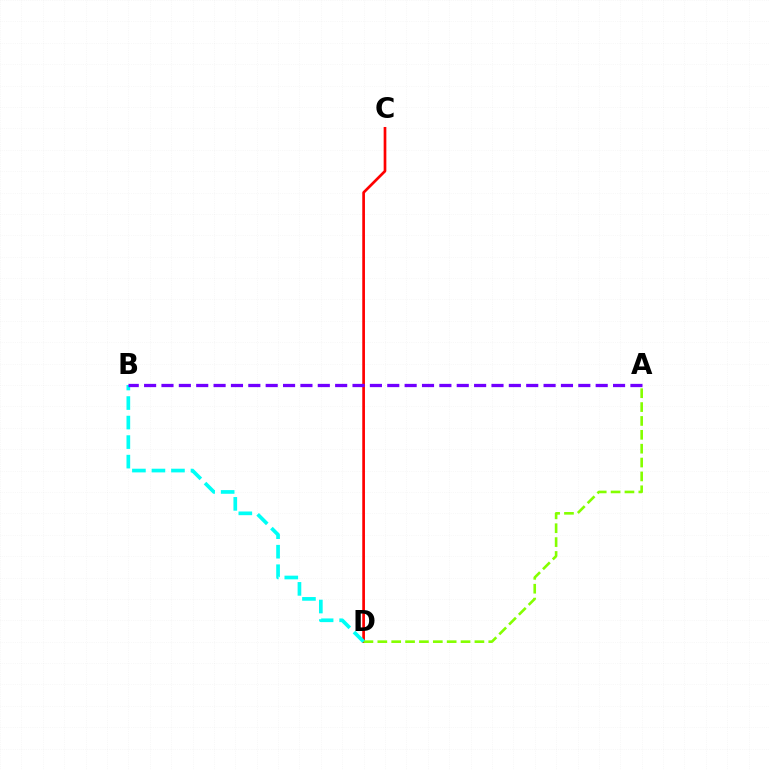{('C', 'D'): [{'color': '#ff0000', 'line_style': 'solid', 'thickness': 1.94}], ('A', 'D'): [{'color': '#84ff00', 'line_style': 'dashed', 'thickness': 1.88}], ('B', 'D'): [{'color': '#00fff6', 'line_style': 'dashed', 'thickness': 2.65}], ('A', 'B'): [{'color': '#7200ff', 'line_style': 'dashed', 'thickness': 2.36}]}